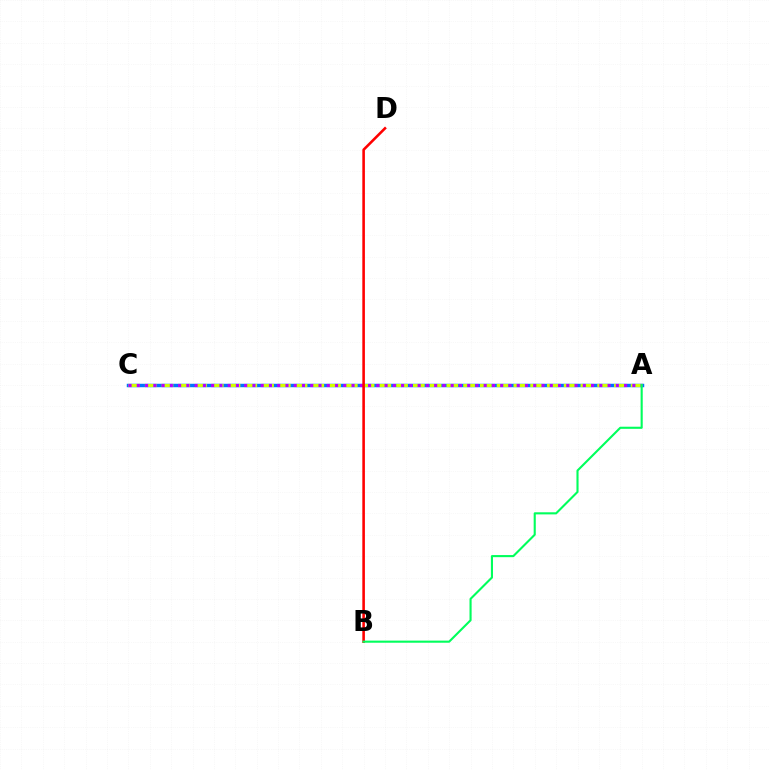{('A', 'C'): [{'color': '#0074ff', 'line_style': 'solid', 'thickness': 2.49}, {'color': '#d1ff00', 'line_style': 'dashed', 'thickness': 2.28}, {'color': '#b900ff', 'line_style': 'dotted', 'thickness': 2.24}], ('B', 'D'): [{'color': '#ff0000', 'line_style': 'solid', 'thickness': 1.86}], ('A', 'B'): [{'color': '#00ff5c', 'line_style': 'solid', 'thickness': 1.52}]}